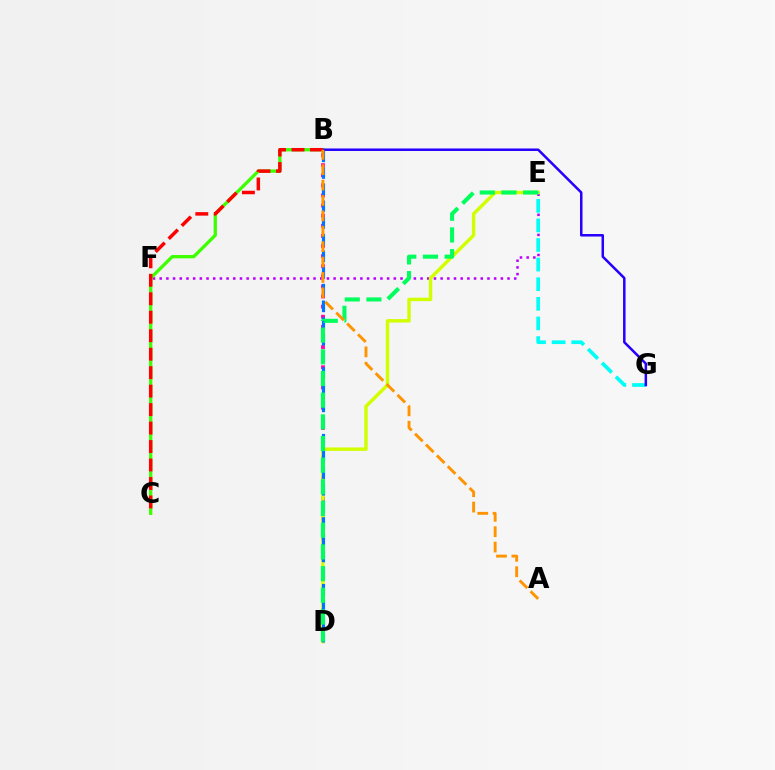{('B', 'D'): [{'color': '#ff00ac', 'line_style': 'dotted', 'thickness': 2.75}, {'color': '#0074ff', 'line_style': 'dashed', 'thickness': 2.26}], ('E', 'F'): [{'color': '#b900ff', 'line_style': 'dotted', 'thickness': 1.82}], ('D', 'E'): [{'color': '#d1ff00', 'line_style': 'solid', 'thickness': 2.48}, {'color': '#00ff5c', 'line_style': 'dashed', 'thickness': 2.95}], ('B', 'C'): [{'color': '#3dff00', 'line_style': 'solid', 'thickness': 2.37}, {'color': '#ff0000', 'line_style': 'dashed', 'thickness': 2.51}], ('E', 'G'): [{'color': '#00fff6', 'line_style': 'dashed', 'thickness': 2.66}], ('B', 'G'): [{'color': '#2500ff', 'line_style': 'solid', 'thickness': 1.81}], ('A', 'B'): [{'color': '#ff9400', 'line_style': 'dashed', 'thickness': 2.09}]}